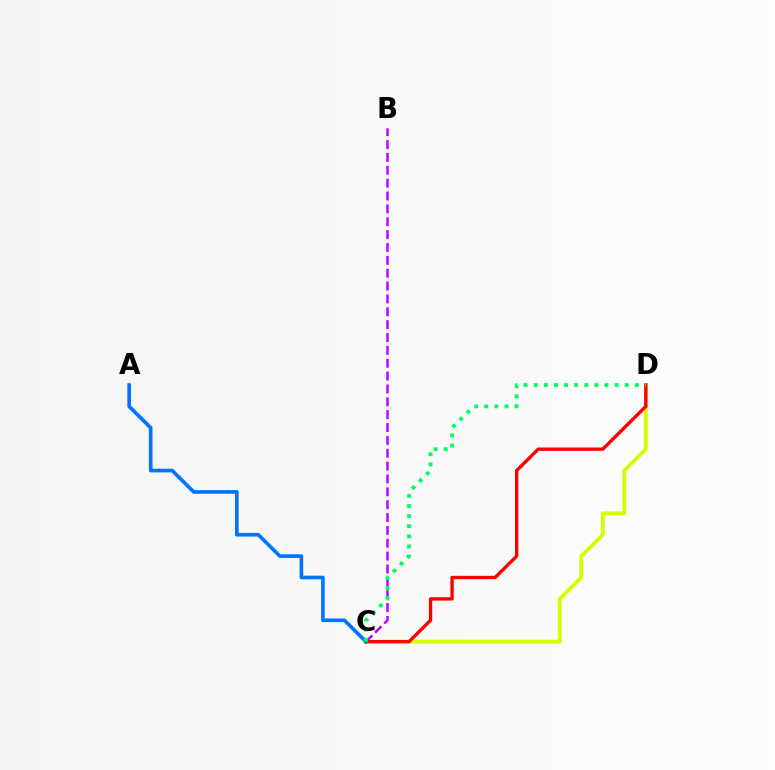{('C', 'D'): [{'color': '#d1ff00', 'line_style': 'solid', 'thickness': 2.76}, {'color': '#ff0000', 'line_style': 'solid', 'thickness': 2.41}, {'color': '#00ff5c', 'line_style': 'dotted', 'thickness': 2.75}], ('B', 'C'): [{'color': '#b900ff', 'line_style': 'dashed', 'thickness': 1.75}], ('A', 'C'): [{'color': '#0074ff', 'line_style': 'solid', 'thickness': 2.62}]}